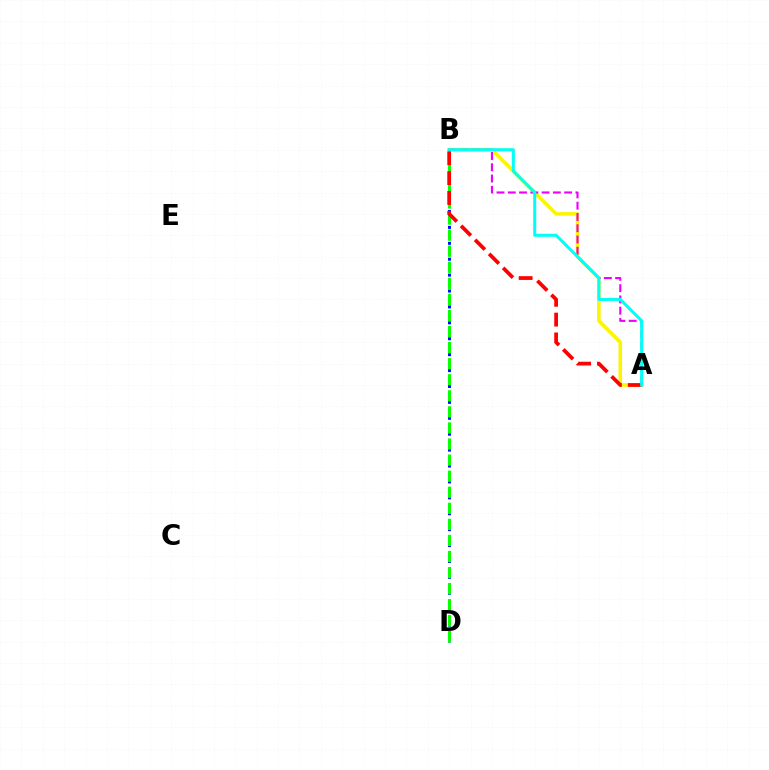{('A', 'B'): [{'color': '#fcf500', 'line_style': 'solid', 'thickness': 2.56}, {'color': '#ee00ff', 'line_style': 'dashed', 'thickness': 1.53}, {'color': '#ff0000', 'line_style': 'dashed', 'thickness': 2.69}, {'color': '#00fff6', 'line_style': 'solid', 'thickness': 2.19}], ('B', 'D'): [{'color': '#0010ff', 'line_style': 'dotted', 'thickness': 2.16}, {'color': '#08ff00', 'line_style': 'dashed', 'thickness': 2.18}]}